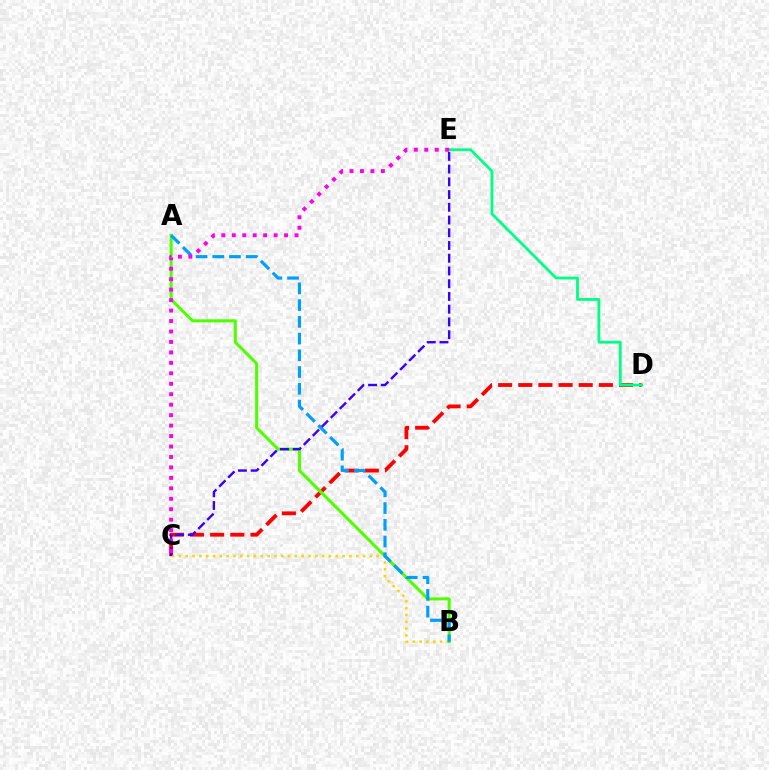{('C', 'D'): [{'color': '#ff0000', 'line_style': 'dashed', 'thickness': 2.74}], ('B', 'C'): [{'color': '#ffd500', 'line_style': 'dotted', 'thickness': 1.85}], ('D', 'E'): [{'color': '#00ff86', 'line_style': 'solid', 'thickness': 2.02}], ('A', 'B'): [{'color': '#4fff00', 'line_style': 'solid', 'thickness': 2.19}, {'color': '#009eff', 'line_style': 'dashed', 'thickness': 2.27}], ('C', 'E'): [{'color': '#3700ff', 'line_style': 'dashed', 'thickness': 1.73}, {'color': '#ff00ed', 'line_style': 'dotted', 'thickness': 2.84}]}